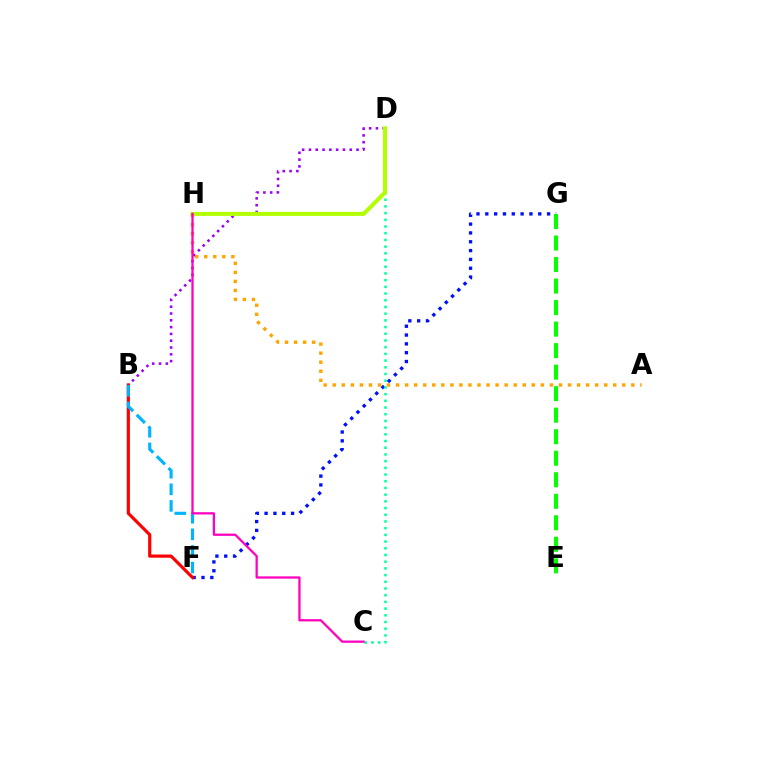{('B', 'D'): [{'color': '#9b00ff', 'line_style': 'dotted', 'thickness': 1.85}], ('F', 'G'): [{'color': '#0010ff', 'line_style': 'dotted', 'thickness': 2.4}], ('C', 'D'): [{'color': '#00ff9d', 'line_style': 'dotted', 'thickness': 1.82}], ('E', 'G'): [{'color': '#08ff00', 'line_style': 'dashed', 'thickness': 2.92}], ('D', 'H'): [{'color': '#b3ff00', 'line_style': 'solid', 'thickness': 2.89}], ('B', 'F'): [{'color': '#ff0000', 'line_style': 'solid', 'thickness': 2.28}, {'color': '#00b5ff', 'line_style': 'dashed', 'thickness': 2.26}], ('A', 'H'): [{'color': '#ffa500', 'line_style': 'dotted', 'thickness': 2.46}], ('C', 'H'): [{'color': '#ff00bd', 'line_style': 'solid', 'thickness': 1.63}]}